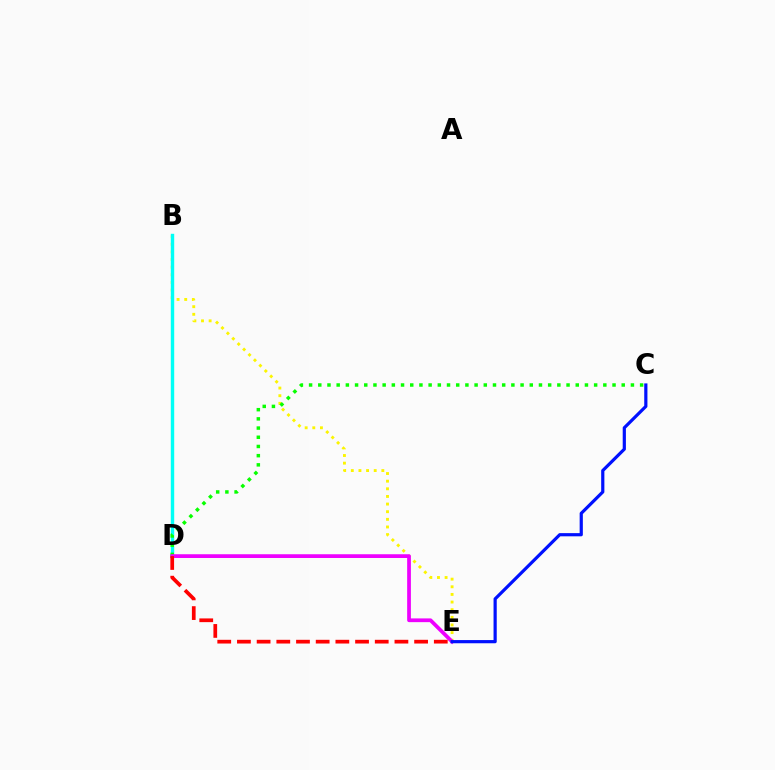{('B', 'E'): [{'color': '#fcf500', 'line_style': 'dotted', 'thickness': 2.07}], ('B', 'D'): [{'color': '#00fff6', 'line_style': 'solid', 'thickness': 2.46}], ('C', 'D'): [{'color': '#08ff00', 'line_style': 'dotted', 'thickness': 2.5}], ('D', 'E'): [{'color': '#ee00ff', 'line_style': 'solid', 'thickness': 2.7}, {'color': '#ff0000', 'line_style': 'dashed', 'thickness': 2.67}], ('C', 'E'): [{'color': '#0010ff', 'line_style': 'solid', 'thickness': 2.3}]}